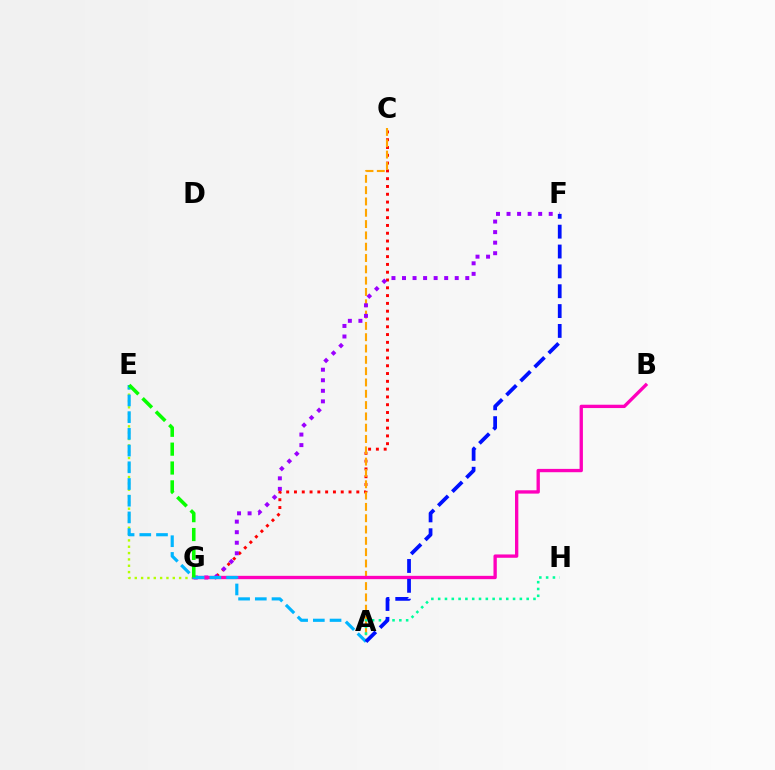{('C', 'G'): [{'color': '#ff0000', 'line_style': 'dotted', 'thickness': 2.12}], ('A', 'C'): [{'color': '#ffa500', 'line_style': 'dashed', 'thickness': 1.54}], ('E', 'G'): [{'color': '#b3ff00', 'line_style': 'dotted', 'thickness': 1.72}, {'color': '#08ff00', 'line_style': 'dashed', 'thickness': 2.56}], ('F', 'G'): [{'color': '#9b00ff', 'line_style': 'dotted', 'thickness': 2.86}], ('A', 'H'): [{'color': '#00ff9d', 'line_style': 'dotted', 'thickness': 1.85}], ('B', 'G'): [{'color': '#ff00bd', 'line_style': 'solid', 'thickness': 2.4}], ('A', 'E'): [{'color': '#00b5ff', 'line_style': 'dashed', 'thickness': 2.27}], ('A', 'F'): [{'color': '#0010ff', 'line_style': 'dashed', 'thickness': 2.7}]}